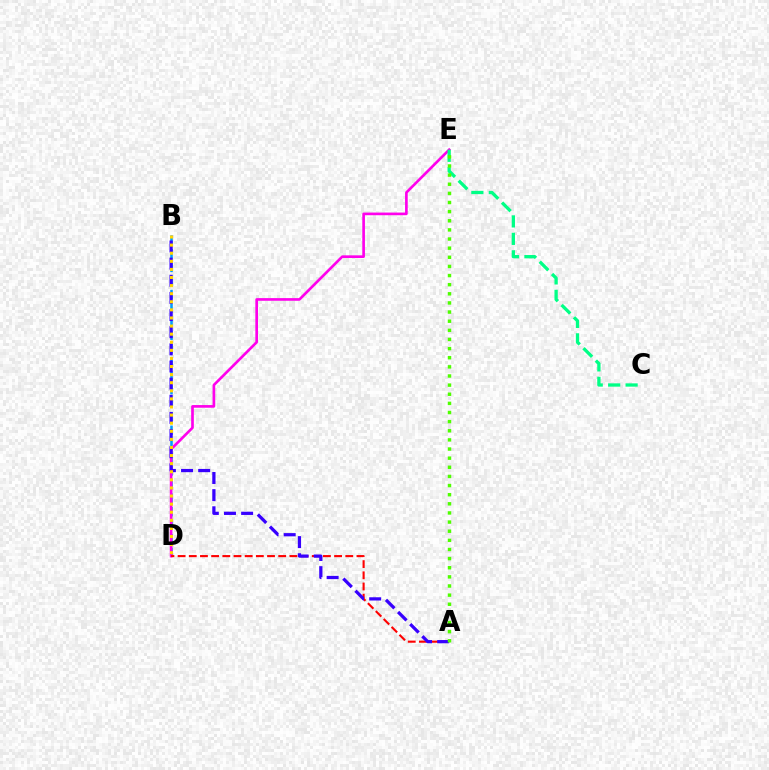{('B', 'D'): [{'color': '#009eff', 'line_style': 'dashed', 'thickness': 1.84}, {'color': '#ffd500', 'line_style': 'dotted', 'thickness': 2.2}], ('D', 'E'): [{'color': '#ff00ed', 'line_style': 'solid', 'thickness': 1.91}], ('A', 'D'): [{'color': '#ff0000', 'line_style': 'dashed', 'thickness': 1.52}], ('A', 'B'): [{'color': '#3700ff', 'line_style': 'dashed', 'thickness': 2.33}], ('C', 'E'): [{'color': '#00ff86', 'line_style': 'dashed', 'thickness': 2.37}], ('A', 'E'): [{'color': '#4fff00', 'line_style': 'dotted', 'thickness': 2.48}]}